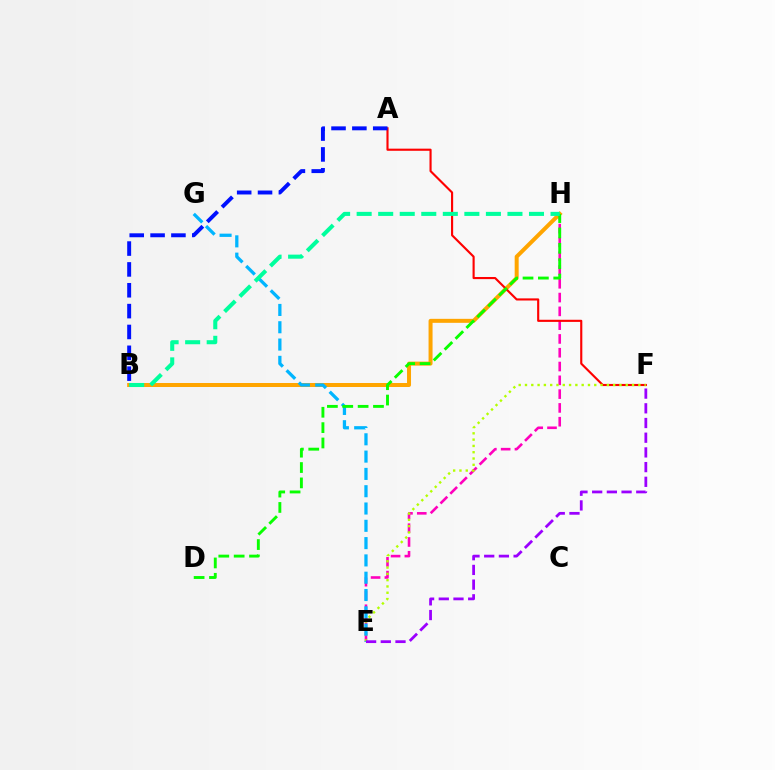{('E', 'H'): [{'color': '#ff00bd', 'line_style': 'dashed', 'thickness': 1.87}], ('B', 'H'): [{'color': '#ffa500', 'line_style': 'solid', 'thickness': 2.88}, {'color': '#00ff9d', 'line_style': 'dashed', 'thickness': 2.93}], ('A', 'F'): [{'color': '#ff0000', 'line_style': 'solid', 'thickness': 1.53}], ('E', 'F'): [{'color': '#b3ff00', 'line_style': 'dotted', 'thickness': 1.71}, {'color': '#9b00ff', 'line_style': 'dashed', 'thickness': 2.0}], ('A', 'B'): [{'color': '#0010ff', 'line_style': 'dashed', 'thickness': 2.83}], ('E', 'G'): [{'color': '#00b5ff', 'line_style': 'dashed', 'thickness': 2.35}], ('D', 'H'): [{'color': '#08ff00', 'line_style': 'dashed', 'thickness': 2.09}]}